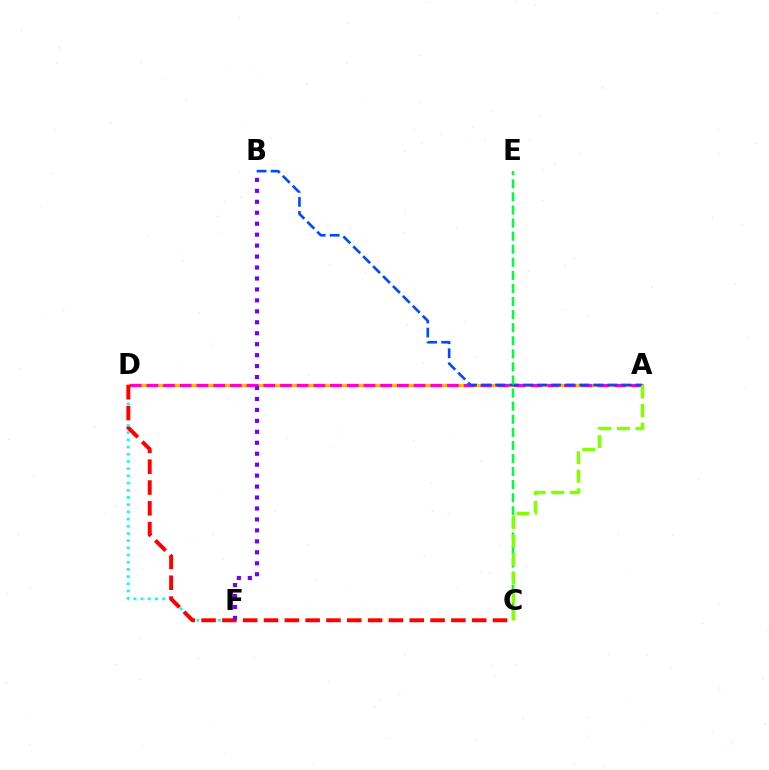{('D', 'F'): [{'color': '#00fff6', 'line_style': 'dotted', 'thickness': 1.96}], ('A', 'D'): [{'color': '#ffbd00', 'line_style': 'solid', 'thickness': 2.4}, {'color': '#ff00cf', 'line_style': 'dashed', 'thickness': 2.27}], ('C', 'D'): [{'color': '#ff0000', 'line_style': 'dashed', 'thickness': 2.83}], ('B', 'F'): [{'color': '#7200ff', 'line_style': 'dotted', 'thickness': 2.98}], ('A', 'B'): [{'color': '#004bff', 'line_style': 'dashed', 'thickness': 1.91}], ('C', 'E'): [{'color': '#00ff39', 'line_style': 'dashed', 'thickness': 1.78}], ('A', 'C'): [{'color': '#84ff00', 'line_style': 'dashed', 'thickness': 2.52}]}